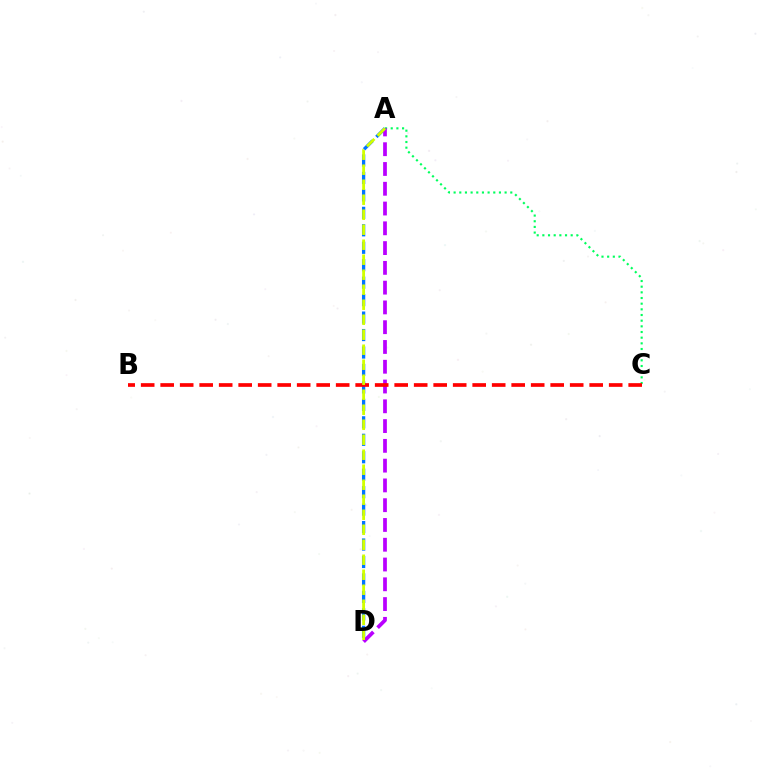{('A', 'C'): [{'color': '#00ff5c', 'line_style': 'dotted', 'thickness': 1.54}], ('A', 'D'): [{'color': '#0074ff', 'line_style': 'dashed', 'thickness': 2.37}, {'color': '#b900ff', 'line_style': 'dashed', 'thickness': 2.69}, {'color': '#d1ff00', 'line_style': 'dashed', 'thickness': 2.04}], ('B', 'C'): [{'color': '#ff0000', 'line_style': 'dashed', 'thickness': 2.65}]}